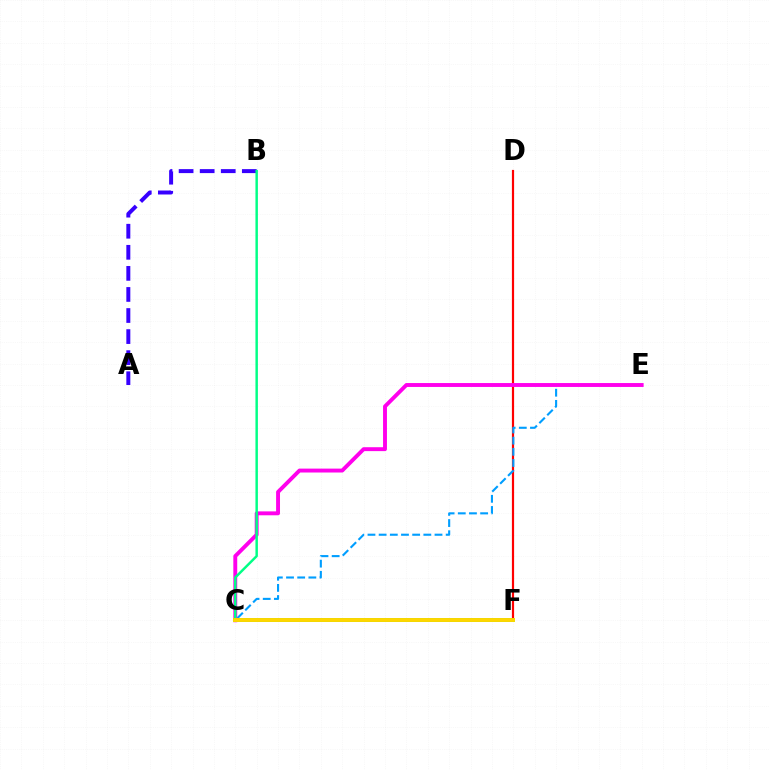{('D', 'F'): [{'color': '#ff0000', 'line_style': 'solid', 'thickness': 1.58}], ('A', 'B'): [{'color': '#3700ff', 'line_style': 'dashed', 'thickness': 2.86}], ('C', 'E'): [{'color': '#009eff', 'line_style': 'dashed', 'thickness': 1.52}, {'color': '#ff00ed', 'line_style': 'solid', 'thickness': 2.81}], ('B', 'C'): [{'color': '#00ff86', 'line_style': 'solid', 'thickness': 1.77}], ('C', 'F'): [{'color': '#4fff00', 'line_style': 'solid', 'thickness': 2.75}, {'color': '#ffd500', 'line_style': 'solid', 'thickness': 2.79}]}